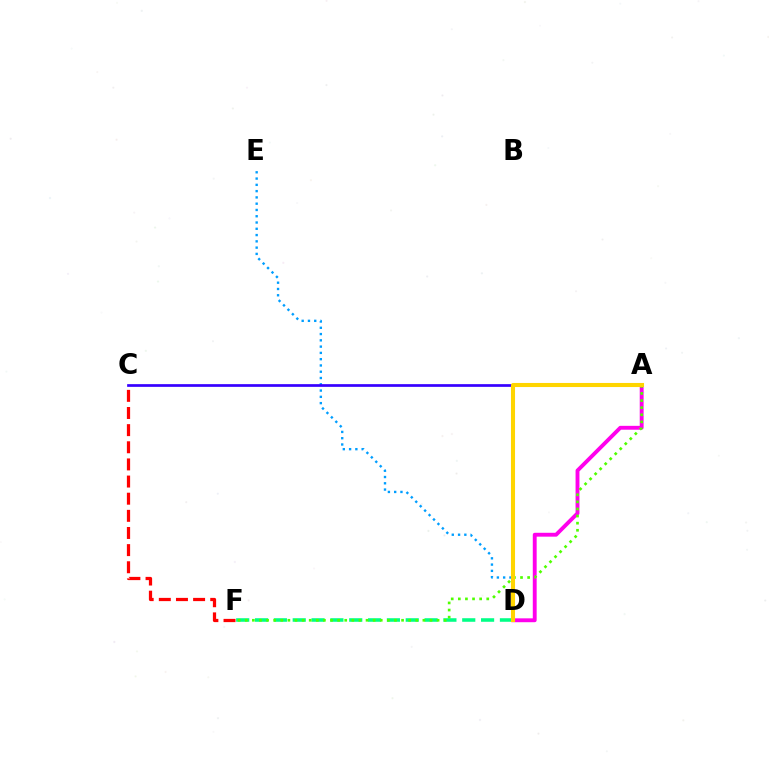{('D', 'F'): [{'color': '#00ff86', 'line_style': 'dashed', 'thickness': 2.56}], ('D', 'E'): [{'color': '#009eff', 'line_style': 'dotted', 'thickness': 1.71}], ('A', 'D'): [{'color': '#ff00ed', 'line_style': 'solid', 'thickness': 2.79}, {'color': '#ffd500', 'line_style': 'solid', 'thickness': 2.94}], ('C', 'F'): [{'color': '#ff0000', 'line_style': 'dashed', 'thickness': 2.33}], ('A', 'F'): [{'color': '#4fff00', 'line_style': 'dotted', 'thickness': 1.93}], ('A', 'C'): [{'color': '#3700ff', 'line_style': 'solid', 'thickness': 1.95}]}